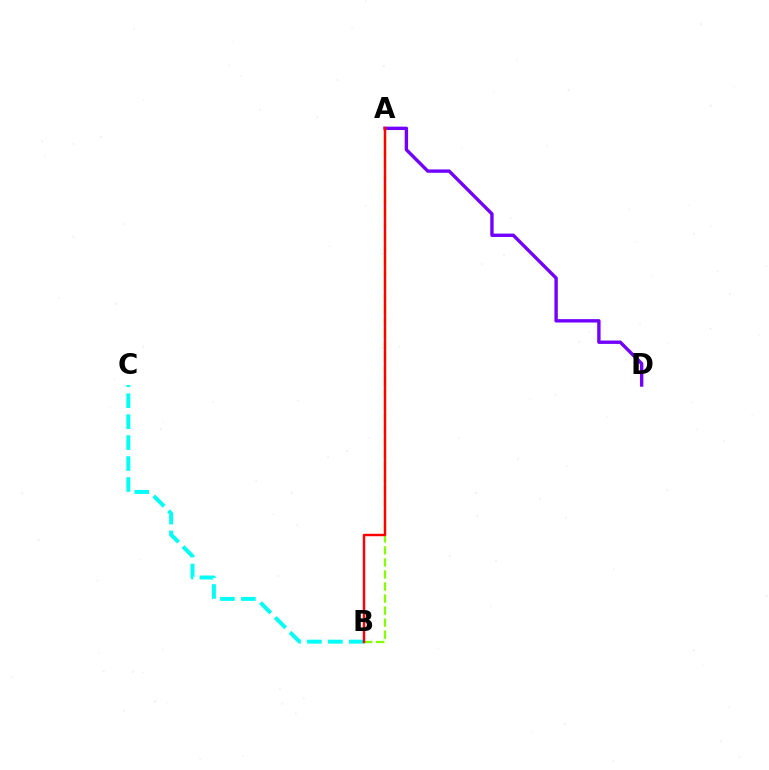{('A', 'D'): [{'color': '#7200ff', 'line_style': 'solid', 'thickness': 2.43}], ('B', 'C'): [{'color': '#00fff6', 'line_style': 'dashed', 'thickness': 2.84}], ('A', 'B'): [{'color': '#84ff00', 'line_style': 'dashed', 'thickness': 1.64}, {'color': '#ff0000', 'line_style': 'solid', 'thickness': 1.75}]}